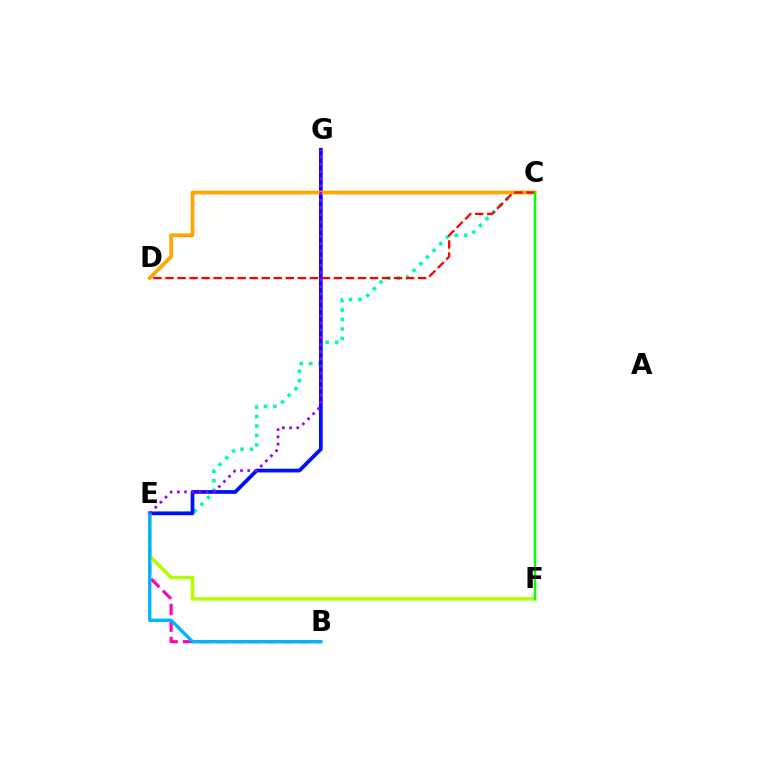{('B', 'E'): [{'color': '#ff00bd', 'line_style': 'dashed', 'thickness': 2.25}, {'color': '#00b5ff', 'line_style': 'solid', 'thickness': 2.43}], ('C', 'E'): [{'color': '#00ff9d', 'line_style': 'dotted', 'thickness': 2.57}], ('E', 'G'): [{'color': '#0010ff', 'line_style': 'solid', 'thickness': 2.69}, {'color': '#9b00ff', 'line_style': 'dotted', 'thickness': 1.96}], ('C', 'D'): [{'color': '#ffa500', 'line_style': 'solid', 'thickness': 2.68}, {'color': '#ff0000', 'line_style': 'dashed', 'thickness': 1.63}], ('E', 'F'): [{'color': '#b3ff00', 'line_style': 'solid', 'thickness': 2.53}], ('C', 'F'): [{'color': '#08ff00', 'line_style': 'solid', 'thickness': 1.77}]}